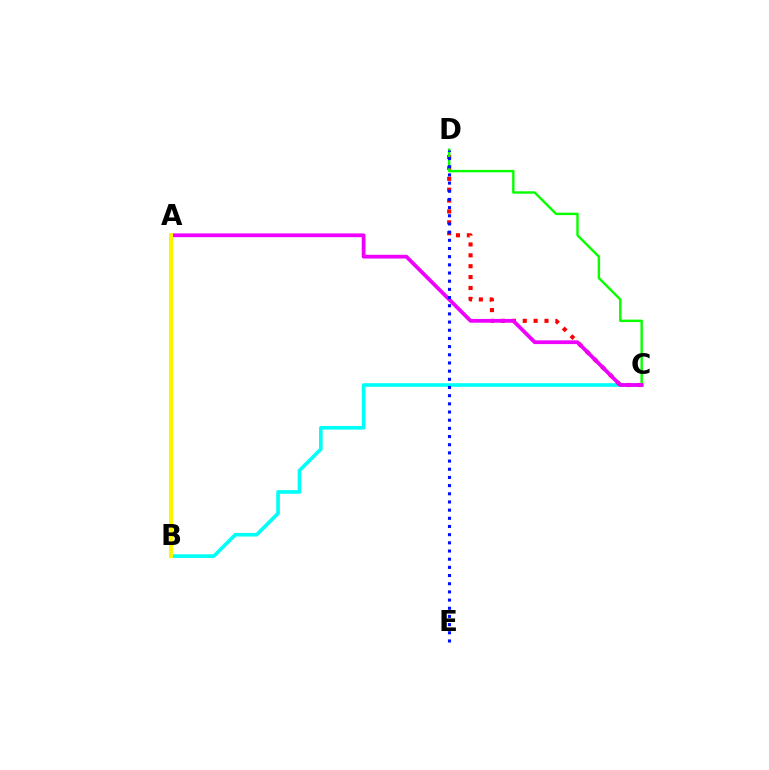{('B', 'C'): [{'color': '#00fff6', 'line_style': 'solid', 'thickness': 2.61}], ('C', 'D'): [{'color': '#ff0000', 'line_style': 'dotted', 'thickness': 2.96}, {'color': '#08ff00', 'line_style': 'solid', 'thickness': 1.74}], ('A', 'C'): [{'color': '#ee00ff', 'line_style': 'solid', 'thickness': 2.71}], ('D', 'E'): [{'color': '#0010ff', 'line_style': 'dotted', 'thickness': 2.22}], ('A', 'B'): [{'color': '#fcf500', 'line_style': 'solid', 'thickness': 2.96}]}